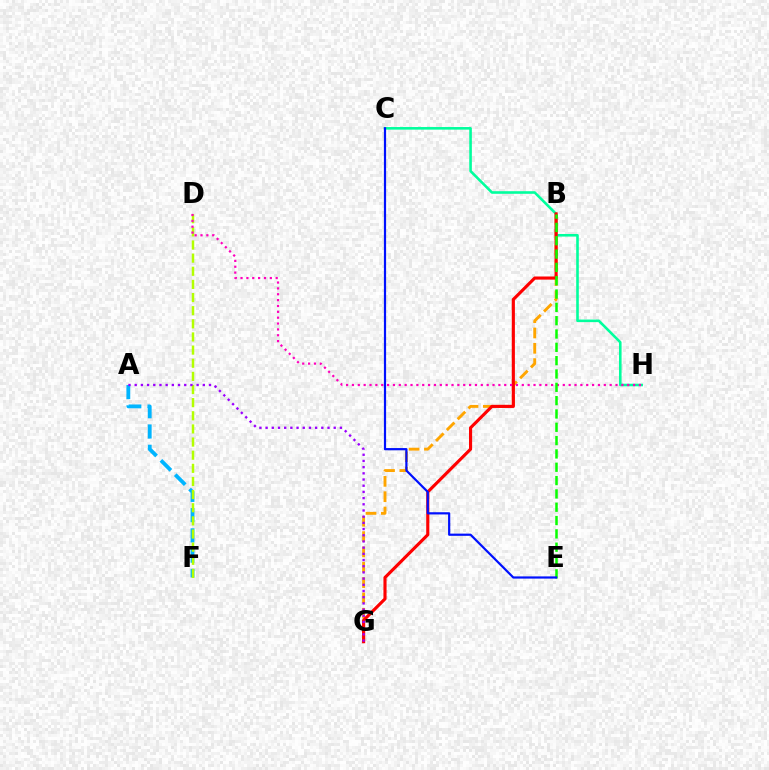{('A', 'F'): [{'color': '#00b5ff', 'line_style': 'dashed', 'thickness': 2.75}], ('D', 'F'): [{'color': '#b3ff00', 'line_style': 'dashed', 'thickness': 1.78}], ('B', 'G'): [{'color': '#ffa500', 'line_style': 'dashed', 'thickness': 2.08}, {'color': '#ff0000', 'line_style': 'solid', 'thickness': 2.25}], ('C', 'H'): [{'color': '#00ff9d', 'line_style': 'solid', 'thickness': 1.87}], ('A', 'G'): [{'color': '#9b00ff', 'line_style': 'dotted', 'thickness': 1.68}], ('D', 'H'): [{'color': '#ff00bd', 'line_style': 'dotted', 'thickness': 1.59}], ('B', 'E'): [{'color': '#08ff00', 'line_style': 'dashed', 'thickness': 1.81}], ('C', 'E'): [{'color': '#0010ff', 'line_style': 'solid', 'thickness': 1.59}]}